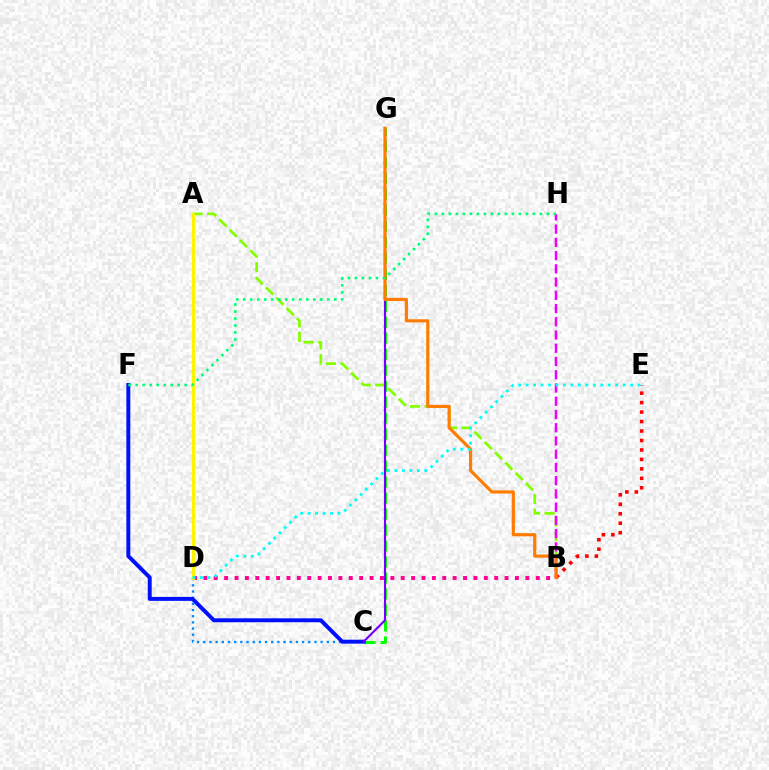{('B', 'E'): [{'color': '#ff0000', 'line_style': 'dotted', 'thickness': 2.57}], ('C', 'G'): [{'color': '#08ff00', 'line_style': 'dashed', 'thickness': 2.17}, {'color': '#7200ff', 'line_style': 'solid', 'thickness': 1.52}], ('A', 'B'): [{'color': '#84ff00', 'line_style': 'dashed', 'thickness': 1.98}], ('B', 'D'): [{'color': '#ff0094', 'line_style': 'dotted', 'thickness': 2.82}], ('C', 'D'): [{'color': '#008cff', 'line_style': 'dotted', 'thickness': 1.68}], ('C', 'F'): [{'color': '#0010ff', 'line_style': 'solid', 'thickness': 2.84}], ('B', 'H'): [{'color': '#ee00ff', 'line_style': 'dashed', 'thickness': 1.8}], ('B', 'G'): [{'color': '#ff7c00', 'line_style': 'solid', 'thickness': 2.27}], ('A', 'D'): [{'color': '#fcf500', 'line_style': 'solid', 'thickness': 2.32}], ('F', 'H'): [{'color': '#00ff74', 'line_style': 'dotted', 'thickness': 1.9}], ('D', 'E'): [{'color': '#00fff6', 'line_style': 'dotted', 'thickness': 2.03}]}